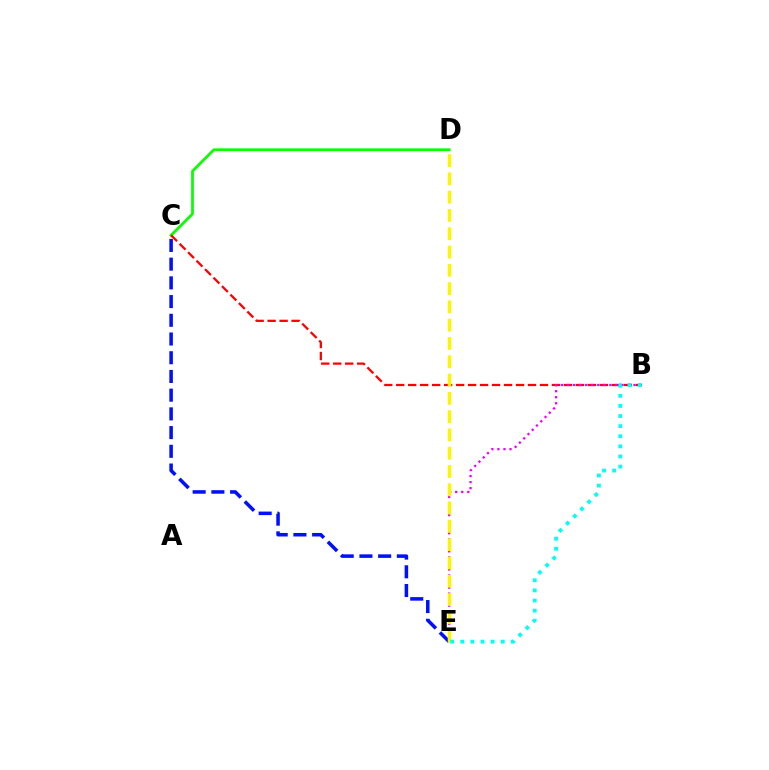{('C', 'D'): [{'color': '#08ff00', 'line_style': 'solid', 'thickness': 1.98}], ('C', 'E'): [{'color': '#0010ff', 'line_style': 'dashed', 'thickness': 2.54}], ('B', 'C'): [{'color': '#ff0000', 'line_style': 'dashed', 'thickness': 1.63}], ('B', 'E'): [{'color': '#ee00ff', 'line_style': 'dotted', 'thickness': 1.64}, {'color': '#00fff6', 'line_style': 'dotted', 'thickness': 2.75}], ('D', 'E'): [{'color': '#fcf500', 'line_style': 'dashed', 'thickness': 2.48}]}